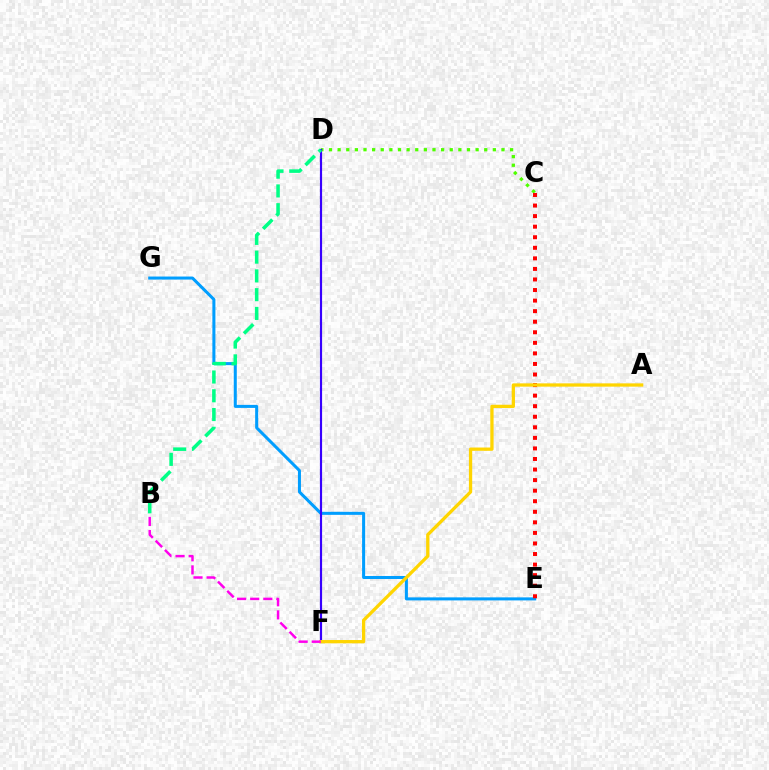{('C', 'D'): [{'color': '#4fff00', 'line_style': 'dotted', 'thickness': 2.34}], ('E', 'G'): [{'color': '#009eff', 'line_style': 'solid', 'thickness': 2.18}], ('D', 'F'): [{'color': '#3700ff', 'line_style': 'solid', 'thickness': 1.57}], ('C', 'E'): [{'color': '#ff0000', 'line_style': 'dotted', 'thickness': 2.87}], ('A', 'F'): [{'color': '#ffd500', 'line_style': 'solid', 'thickness': 2.36}], ('B', 'D'): [{'color': '#00ff86', 'line_style': 'dashed', 'thickness': 2.55}], ('B', 'F'): [{'color': '#ff00ed', 'line_style': 'dashed', 'thickness': 1.78}]}